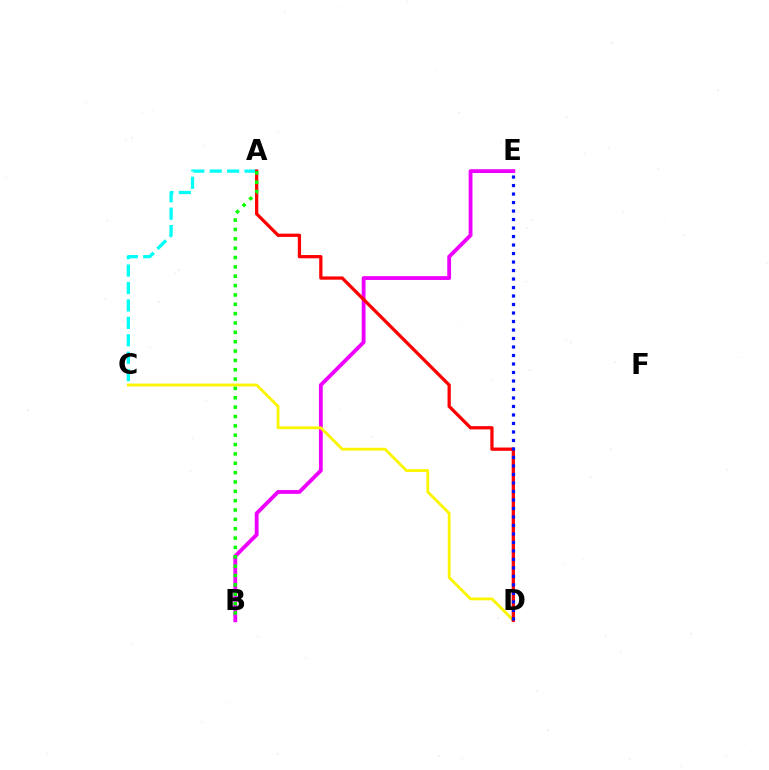{('B', 'E'): [{'color': '#ee00ff', 'line_style': 'solid', 'thickness': 2.75}], ('C', 'D'): [{'color': '#fcf500', 'line_style': 'solid', 'thickness': 2.04}], ('A', 'C'): [{'color': '#00fff6', 'line_style': 'dashed', 'thickness': 2.37}], ('A', 'D'): [{'color': '#ff0000', 'line_style': 'solid', 'thickness': 2.35}], ('A', 'B'): [{'color': '#08ff00', 'line_style': 'dotted', 'thickness': 2.54}], ('D', 'E'): [{'color': '#0010ff', 'line_style': 'dotted', 'thickness': 2.31}]}